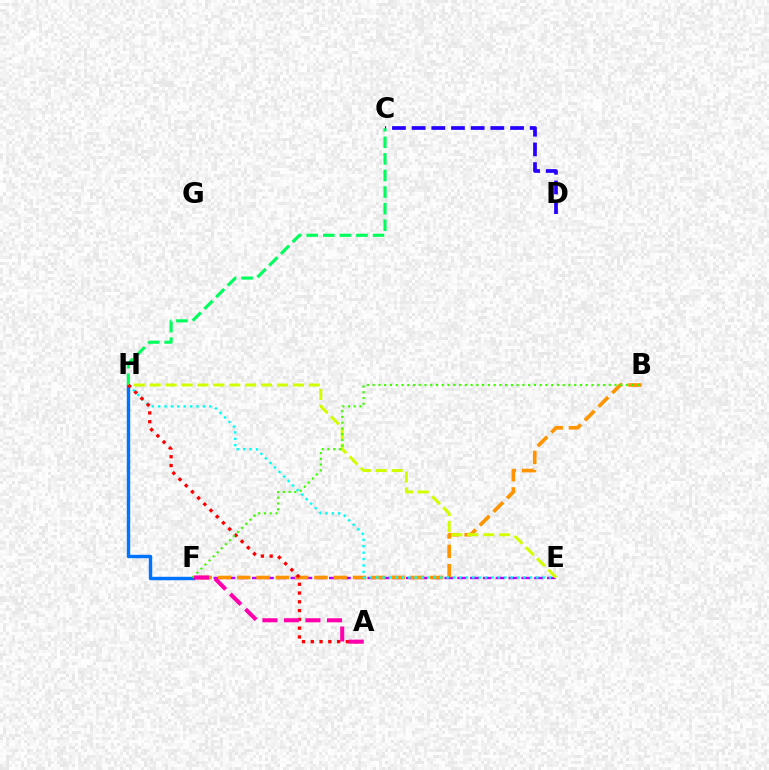{('F', 'H'): [{'color': '#0074ff', 'line_style': 'solid', 'thickness': 2.45}], ('C', 'D'): [{'color': '#2500ff', 'line_style': 'dashed', 'thickness': 2.67}], ('E', 'F'): [{'color': '#b900ff', 'line_style': 'dashed', 'thickness': 1.74}], ('B', 'F'): [{'color': '#ff9400', 'line_style': 'dashed', 'thickness': 2.62}, {'color': '#3dff00', 'line_style': 'dotted', 'thickness': 1.56}], ('E', 'H'): [{'color': '#00fff6', 'line_style': 'dotted', 'thickness': 1.74}, {'color': '#d1ff00', 'line_style': 'dashed', 'thickness': 2.16}], ('C', 'H'): [{'color': '#00ff5c', 'line_style': 'dashed', 'thickness': 2.25}], ('A', 'H'): [{'color': '#ff0000', 'line_style': 'dotted', 'thickness': 2.39}], ('A', 'F'): [{'color': '#ff00ac', 'line_style': 'dashed', 'thickness': 2.92}]}